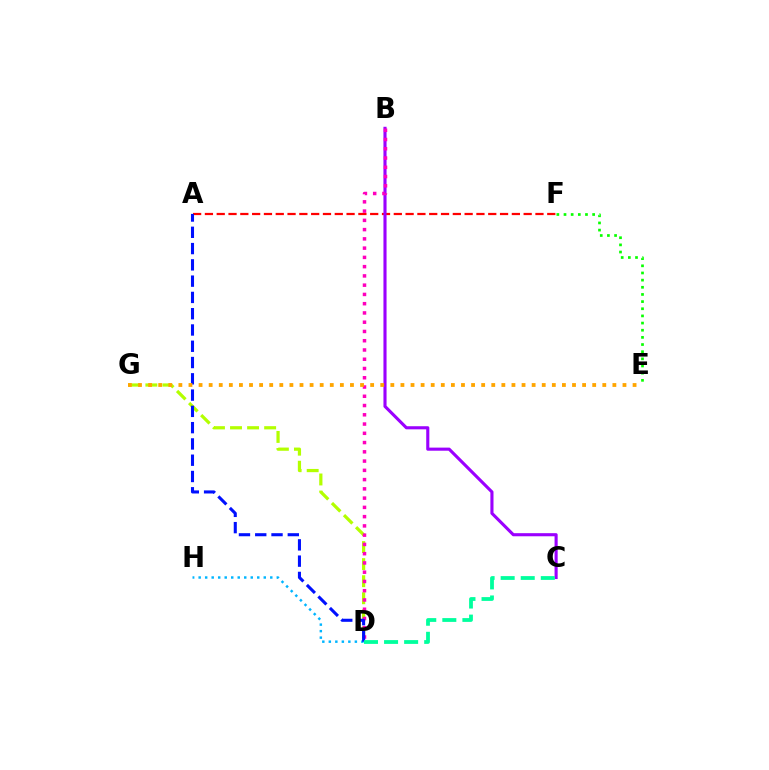{('A', 'F'): [{'color': '#ff0000', 'line_style': 'dashed', 'thickness': 1.6}], ('D', 'G'): [{'color': '#b3ff00', 'line_style': 'dashed', 'thickness': 2.32}], ('B', 'C'): [{'color': '#9b00ff', 'line_style': 'solid', 'thickness': 2.24}], ('D', 'H'): [{'color': '#00b5ff', 'line_style': 'dotted', 'thickness': 1.77}], ('B', 'D'): [{'color': '#ff00bd', 'line_style': 'dotted', 'thickness': 2.52}], ('A', 'D'): [{'color': '#0010ff', 'line_style': 'dashed', 'thickness': 2.21}], ('E', 'F'): [{'color': '#08ff00', 'line_style': 'dotted', 'thickness': 1.94}], ('E', 'G'): [{'color': '#ffa500', 'line_style': 'dotted', 'thickness': 2.74}], ('C', 'D'): [{'color': '#00ff9d', 'line_style': 'dashed', 'thickness': 2.73}]}